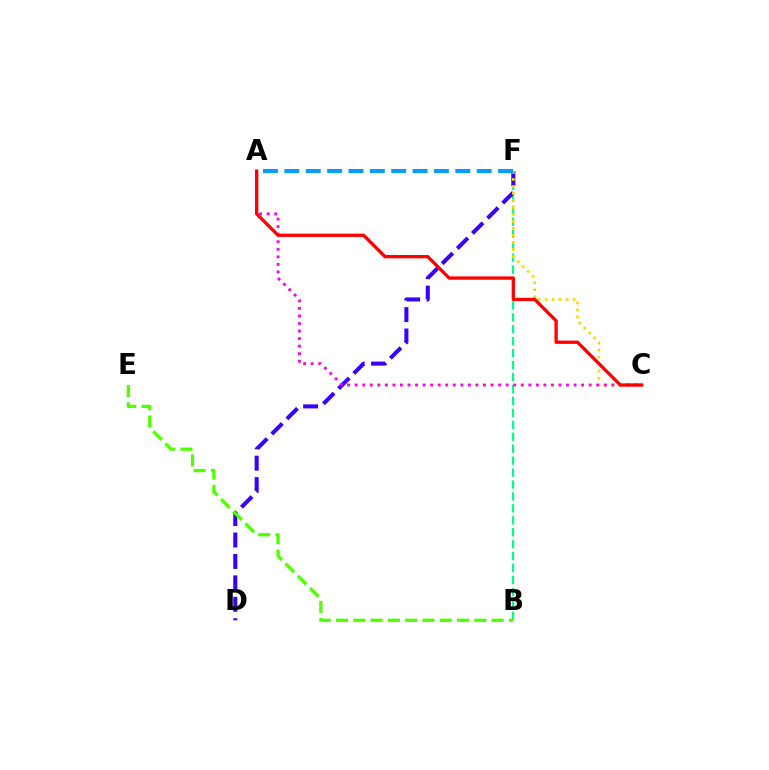{('B', 'F'): [{'color': '#00ff86', 'line_style': 'dashed', 'thickness': 1.62}], ('D', 'F'): [{'color': '#3700ff', 'line_style': 'dashed', 'thickness': 2.91}], ('C', 'F'): [{'color': '#ffd500', 'line_style': 'dotted', 'thickness': 1.9}], ('B', 'E'): [{'color': '#4fff00', 'line_style': 'dashed', 'thickness': 2.35}], ('A', 'C'): [{'color': '#ff00ed', 'line_style': 'dotted', 'thickness': 2.05}, {'color': '#ff0000', 'line_style': 'solid', 'thickness': 2.37}], ('A', 'F'): [{'color': '#009eff', 'line_style': 'dashed', 'thickness': 2.9}]}